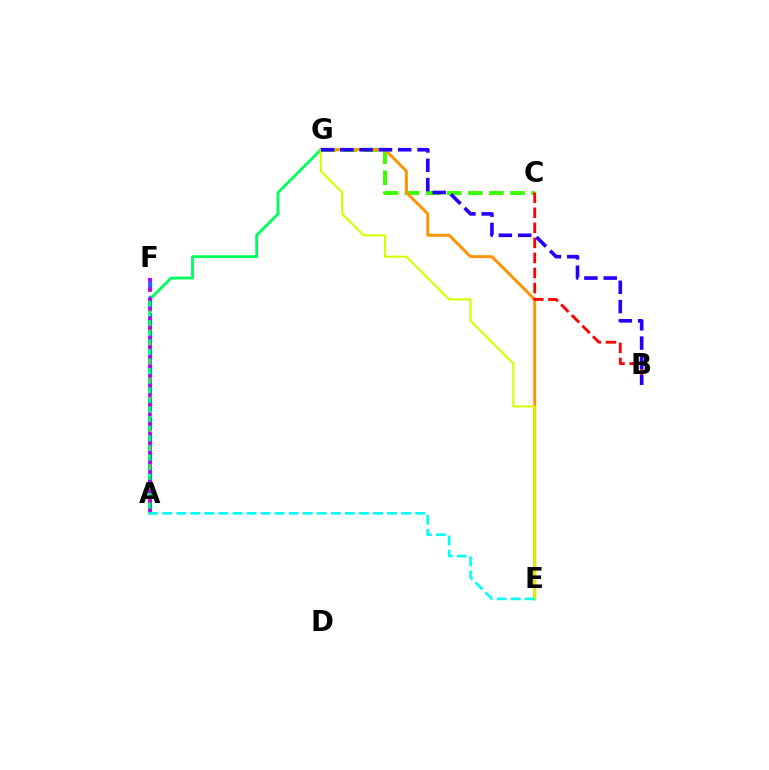{('A', 'F'): [{'color': '#ff00ac', 'line_style': 'dashed', 'thickness': 2.7}, {'color': '#0074ff', 'line_style': 'dashed', 'thickness': 2.35}, {'color': '#b900ff', 'line_style': 'dotted', 'thickness': 2.61}], ('C', 'G'): [{'color': '#3dff00', 'line_style': 'dashed', 'thickness': 2.87}], ('E', 'G'): [{'color': '#ff9400', 'line_style': 'solid', 'thickness': 2.13}, {'color': '#d1ff00', 'line_style': 'solid', 'thickness': 1.52}], ('A', 'G'): [{'color': '#00ff5c', 'line_style': 'solid', 'thickness': 2.05}], ('A', 'E'): [{'color': '#00fff6', 'line_style': 'dashed', 'thickness': 1.91}], ('B', 'C'): [{'color': '#ff0000', 'line_style': 'dashed', 'thickness': 2.04}], ('B', 'G'): [{'color': '#2500ff', 'line_style': 'dashed', 'thickness': 2.62}]}